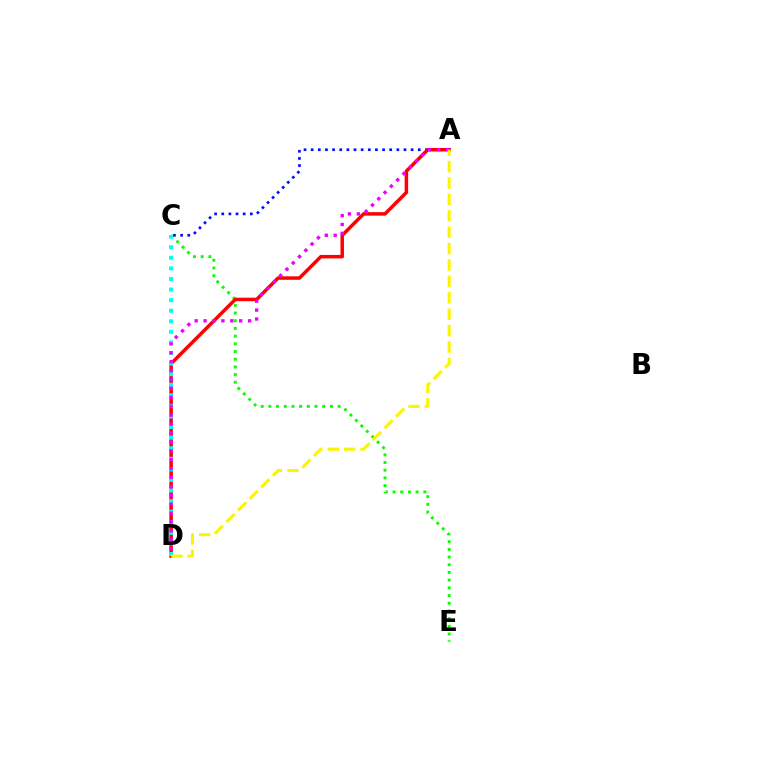{('C', 'E'): [{'color': '#08ff00', 'line_style': 'dotted', 'thickness': 2.09}], ('A', 'C'): [{'color': '#0010ff', 'line_style': 'dotted', 'thickness': 1.94}], ('A', 'D'): [{'color': '#ff0000', 'line_style': 'solid', 'thickness': 2.51}, {'color': '#ee00ff', 'line_style': 'dotted', 'thickness': 2.42}, {'color': '#fcf500', 'line_style': 'dashed', 'thickness': 2.23}], ('C', 'D'): [{'color': '#00fff6', 'line_style': 'dotted', 'thickness': 2.87}]}